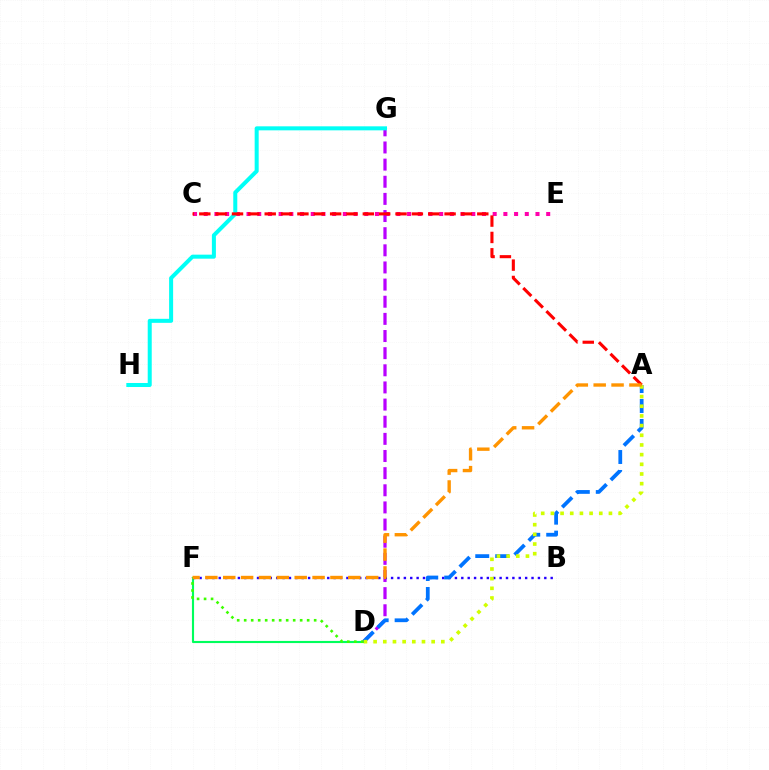{('D', 'F'): [{'color': '#00ff5c', 'line_style': 'solid', 'thickness': 1.54}, {'color': '#3dff00', 'line_style': 'dotted', 'thickness': 1.9}], ('C', 'E'): [{'color': '#ff00ac', 'line_style': 'dotted', 'thickness': 2.91}], ('D', 'G'): [{'color': '#b900ff', 'line_style': 'dashed', 'thickness': 2.33}], ('B', 'F'): [{'color': '#2500ff', 'line_style': 'dotted', 'thickness': 1.73}], ('A', 'D'): [{'color': '#0074ff', 'line_style': 'dashed', 'thickness': 2.71}, {'color': '#d1ff00', 'line_style': 'dotted', 'thickness': 2.63}], ('G', 'H'): [{'color': '#00fff6', 'line_style': 'solid', 'thickness': 2.89}], ('A', 'C'): [{'color': '#ff0000', 'line_style': 'dashed', 'thickness': 2.22}], ('A', 'F'): [{'color': '#ff9400', 'line_style': 'dashed', 'thickness': 2.43}]}